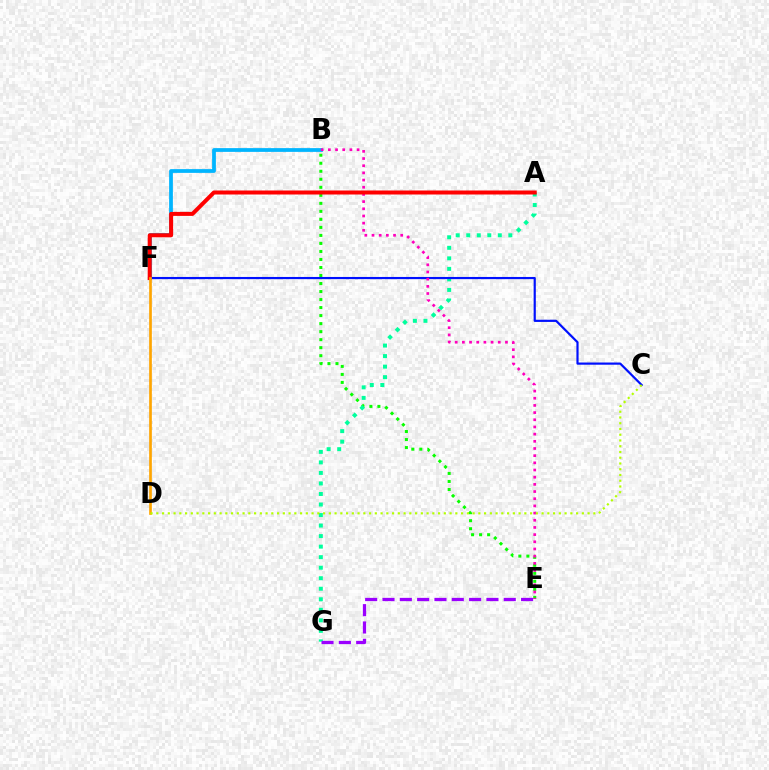{('B', 'F'): [{'color': '#00b5ff', 'line_style': 'solid', 'thickness': 2.7}], ('B', 'E'): [{'color': '#08ff00', 'line_style': 'dotted', 'thickness': 2.18}, {'color': '#ff00bd', 'line_style': 'dotted', 'thickness': 1.95}], ('A', 'G'): [{'color': '#00ff9d', 'line_style': 'dotted', 'thickness': 2.86}], ('C', 'F'): [{'color': '#0010ff', 'line_style': 'solid', 'thickness': 1.58}], ('E', 'G'): [{'color': '#9b00ff', 'line_style': 'dashed', 'thickness': 2.35}], ('A', 'F'): [{'color': '#ff0000', 'line_style': 'solid', 'thickness': 2.89}], ('D', 'F'): [{'color': '#ffa500', 'line_style': 'solid', 'thickness': 1.93}], ('C', 'D'): [{'color': '#b3ff00', 'line_style': 'dotted', 'thickness': 1.56}]}